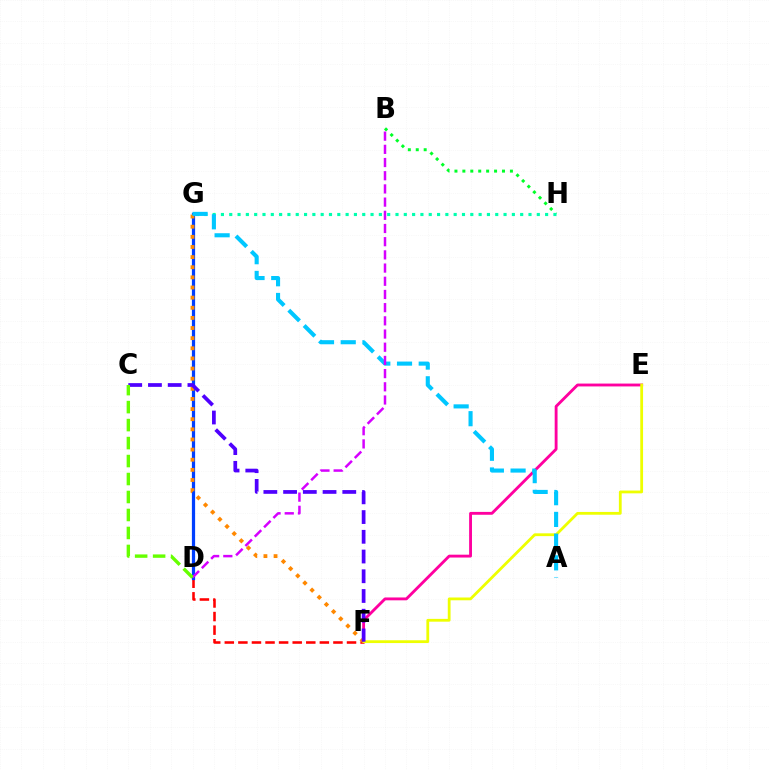{('D', 'F'): [{'color': '#ff0000', 'line_style': 'dashed', 'thickness': 1.84}], ('E', 'F'): [{'color': '#ff00a0', 'line_style': 'solid', 'thickness': 2.06}, {'color': '#eeff00', 'line_style': 'solid', 'thickness': 2.01}], ('B', 'H'): [{'color': '#00ff27', 'line_style': 'dotted', 'thickness': 2.15}], ('G', 'H'): [{'color': '#00ffaf', 'line_style': 'dotted', 'thickness': 2.26}], ('D', 'G'): [{'color': '#003fff', 'line_style': 'solid', 'thickness': 2.32}], ('F', 'G'): [{'color': '#ff8800', 'line_style': 'dotted', 'thickness': 2.75}], ('A', 'G'): [{'color': '#00c7ff', 'line_style': 'dashed', 'thickness': 2.95}], ('C', 'F'): [{'color': '#4f00ff', 'line_style': 'dashed', 'thickness': 2.68}], ('B', 'D'): [{'color': '#d600ff', 'line_style': 'dashed', 'thickness': 1.79}], ('C', 'D'): [{'color': '#66ff00', 'line_style': 'dashed', 'thickness': 2.44}]}